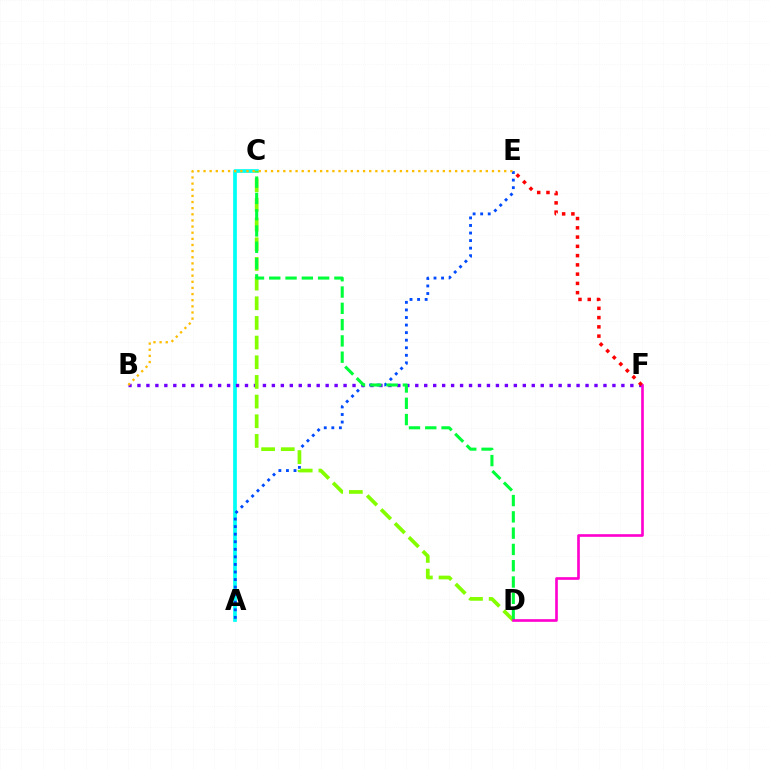{('A', 'C'): [{'color': '#00fff6', 'line_style': 'solid', 'thickness': 2.66}], ('A', 'E'): [{'color': '#004bff', 'line_style': 'dotted', 'thickness': 2.05}], ('B', 'F'): [{'color': '#7200ff', 'line_style': 'dotted', 'thickness': 2.43}], ('C', 'D'): [{'color': '#84ff00', 'line_style': 'dashed', 'thickness': 2.67}, {'color': '#00ff39', 'line_style': 'dashed', 'thickness': 2.21}], ('D', 'F'): [{'color': '#ff00cf', 'line_style': 'solid', 'thickness': 1.9}], ('B', 'E'): [{'color': '#ffbd00', 'line_style': 'dotted', 'thickness': 1.67}], ('E', 'F'): [{'color': '#ff0000', 'line_style': 'dotted', 'thickness': 2.52}]}